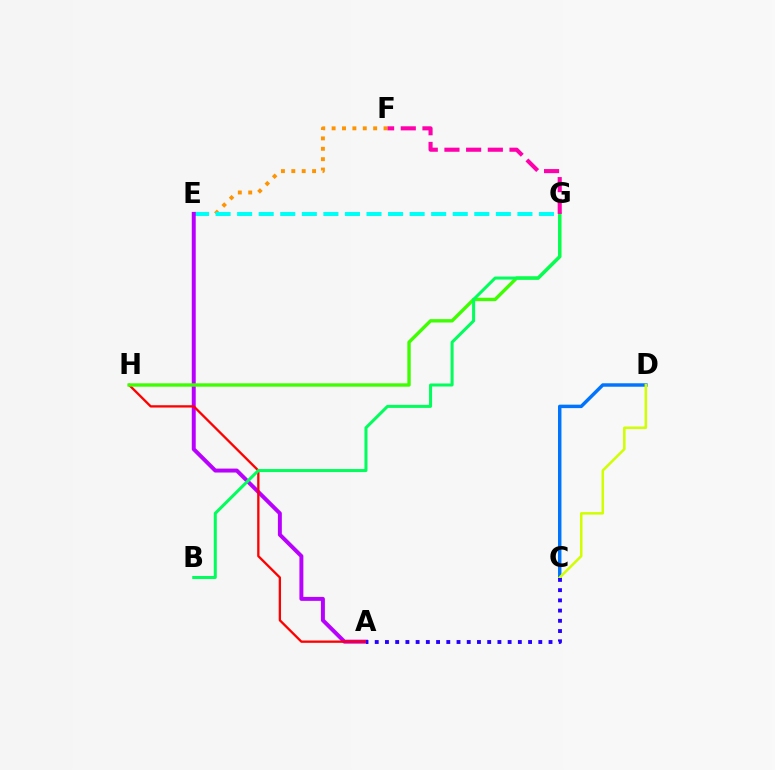{('C', 'D'): [{'color': '#0074ff', 'line_style': 'solid', 'thickness': 2.49}, {'color': '#d1ff00', 'line_style': 'solid', 'thickness': 1.81}], ('E', 'F'): [{'color': '#ff9400', 'line_style': 'dotted', 'thickness': 2.82}], ('E', 'G'): [{'color': '#00fff6', 'line_style': 'dashed', 'thickness': 2.93}], ('A', 'E'): [{'color': '#b900ff', 'line_style': 'solid', 'thickness': 2.84}], ('A', 'H'): [{'color': '#ff0000', 'line_style': 'solid', 'thickness': 1.67}], ('A', 'C'): [{'color': '#2500ff', 'line_style': 'dotted', 'thickness': 2.78}], ('G', 'H'): [{'color': '#3dff00', 'line_style': 'solid', 'thickness': 2.43}], ('B', 'G'): [{'color': '#00ff5c', 'line_style': 'solid', 'thickness': 2.18}], ('F', 'G'): [{'color': '#ff00ac', 'line_style': 'dashed', 'thickness': 2.95}]}